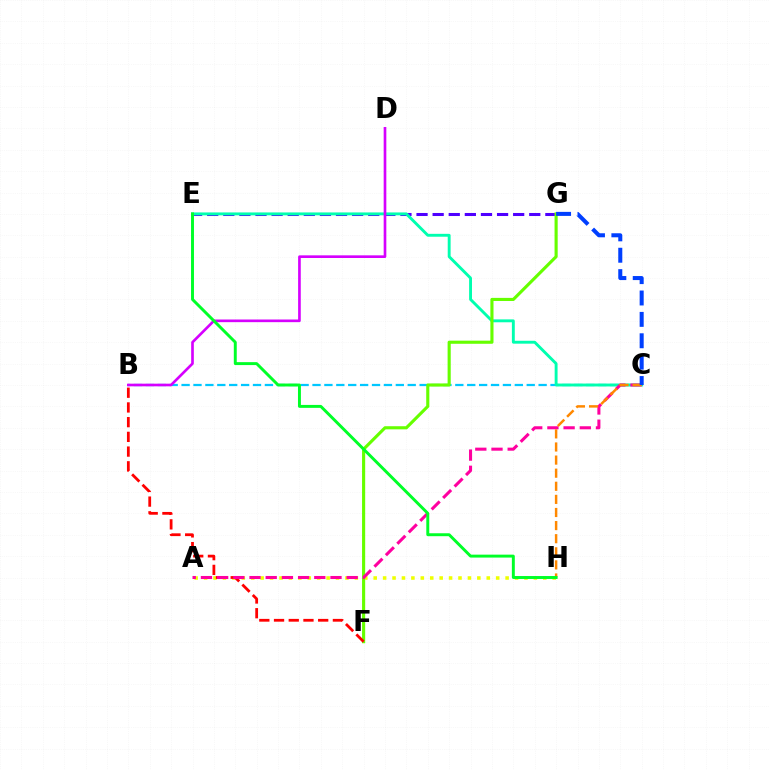{('E', 'G'): [{'color': '#4f00ff', 'line_style': 'dashed', 'thickness': 2.19}], ('B', 'C'): [{'color': '#00c7ff', 'line_style': 'dashed', 'thickness': 1.62}], ('C', 'E'): [{'color': '#00ffaf', 'line_style': 'solid', 'thickness': 2.08}], ('A', 'H'): [{'color': '#eeff00', 'line_style': 'dotted', 'thickness': 2.56}], ('F', 'G'): [{'color': '#66ff00', 'line_style': 'solid', 'thickness': 2.25}], ('B', 'F'): [{'color': '#ff0000', 'line_style': 'dashed', 'thickness': 2.0}], ('A', 'C'): [{'color': '#ff00a0', 'line_style': 'dashed', 'thickness': 2.2}], ('C', 'H'): [{'color': '#ff8800', 'line_style': 'dashed', 'thickness': 1.78}], ('C', 'G'): [{'color': '#003fff', 'line_style': 'dashed', 'thickness': 2.9}], ('B', 'D'): [{'color': '#d600ff', 'line_style': 'solid', 'thickness': 1.91}], ('E', 'H'): [{'color': '#00ff27', 'line_style': 'solid', 'thickness': 2.11}]}